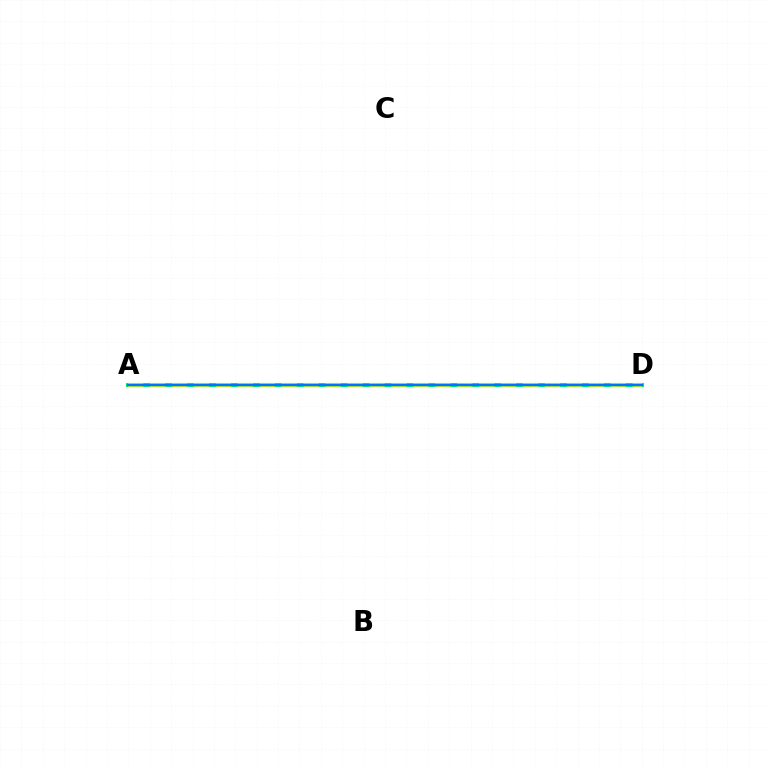{('A', 'D'): [{'color': '#b900ff', 'line_style': 'dotted', 'thickness': 1.95}, {'color': '#ff0000', 'line_style': 'dotted', 'thickness': 2.58}, {'color': '#00ff5c', 'line_style': 'solid', 'thickness': 2.94}, {'color': '#d1ff00', 'line_style': 'dashed', 'thickness': 2.98}, {'color': '#0074ff', 'line_style': 'solid', 'thickness': 1.79}]}